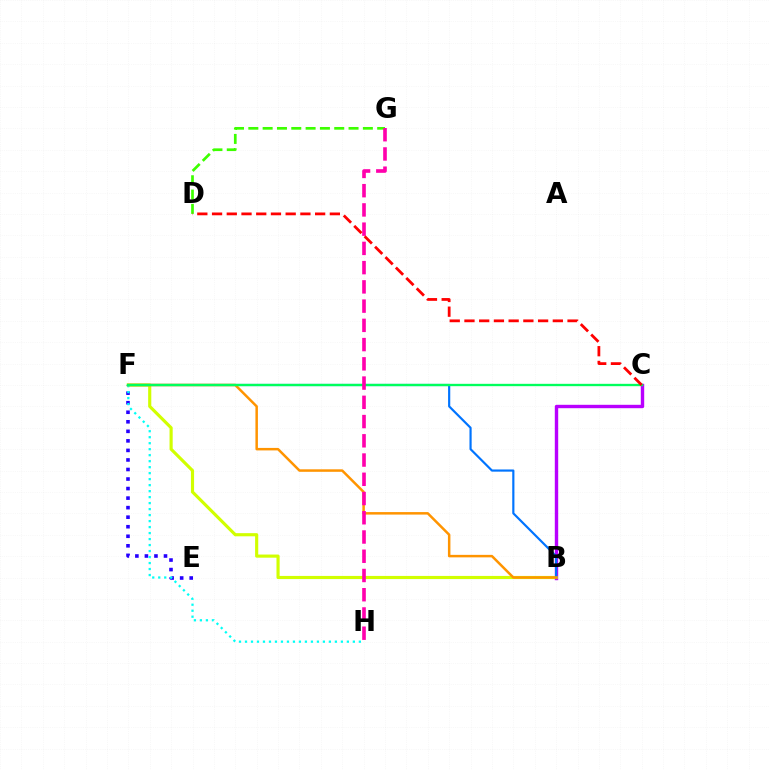{('E', 'F'): [{'color': '#2500ff', 'line_style': 'dotted', 'thickness': 2.59}], ('B', 'C'): [{'color': '#b900ff', 'line_style': 'solid', 'thickness': 2.45}], ('B', 'F'): [{'color': '#d1ff00', 'line_style': 'solid', 'thickness': 2.26}, {'color': '#0074ff', 'line_style': 'solid', 'thickness': 1.56}, {'color': '#ff9400', 'line_style': 'solid', 'thickness': 1.8}], ('D', 'G'): [{'color': '#3dff00', 'line_style': 'dashed', 'thickness': 1.95}], ('F', 'H'): [{'color': '#00fff6', 'line_style': 'dotted', 'thickness': 1.63}], ('C', 'F'): [{'color': '#00ff5c', 'line_style': 'solid', 'thickness': 1.69}], ('G', 'H'): [{'color': '#ff00ac', 'line_style': 'dashed', 'thickness': 2.61}], ('C', 'D'): [{'color': '#ff0000', 'line_style': 'dashed', 'thickness': 2.0}]}